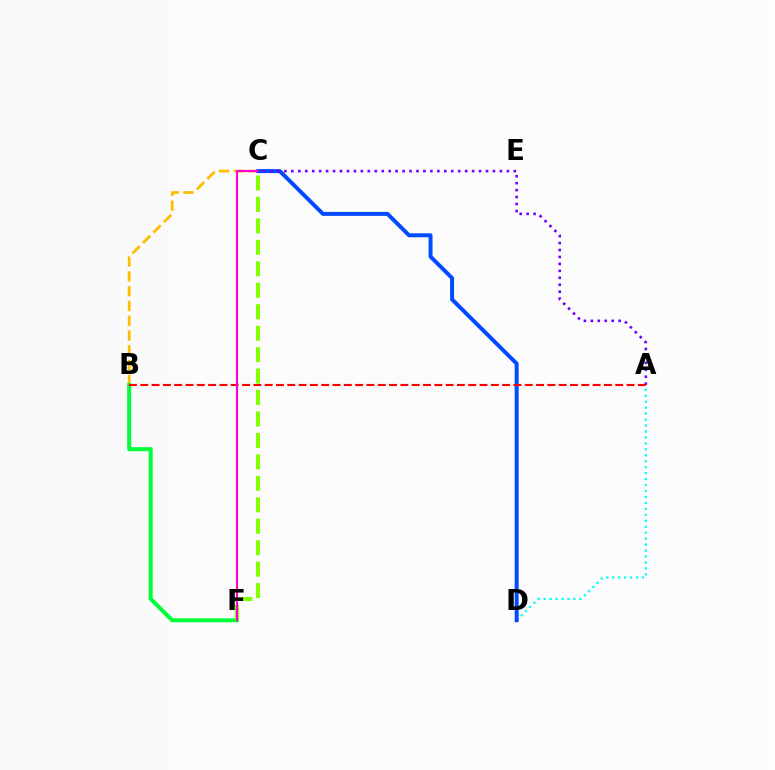{('B', 'C'): [{'color': '#ffbd00', 'line_style': 'dashed', 'thickness': 2.01}], ('A', 'D'): [{'color': '#00fff6', 'line_style': 'dotted', 'thickness': 1.62}], ('C', 'D'): [{'color': '#004bff', 'line_style': 'solid', 'thickness': 2.86}], ('B', 'F'): [{'color': '#00ff39', 'line_style': 'solid', 'thickness': 2.88}], ('A', 'C'): [{'color': '#7200ff', 'line_style': 'dotted', 'thickness': 1.89}], ('A', 'B'): [{'color': '#ff0000', 'line_style': 'dashed', 'thickness': 1.54}], ('C', 'F'): [{'color': '#84ff00', 'line_style': 'dashed', 'thickness': 2.91}, {'color': '#ff00cf', 'line_style': 'solid', 'thickness': 1.51}]}